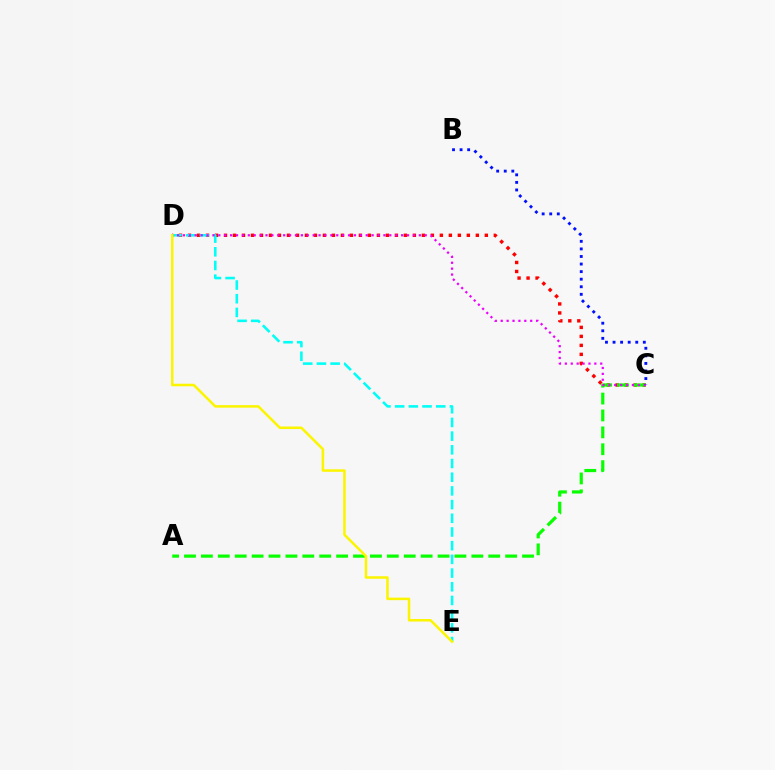{('C', 'D'): [{'color': '#ff0000', 'line_style': 'dotted', 'thickness': 2.44}, {'color': '#ee00ff', 'line_style': 'dotted', 'thickness': 1.6}], ('A', 'C'): [{'color': '#08ff00', 'line_style': 'dashed', 'thickness': 2.3}], ('D', 'E'): [{'color': '#00fff6', 'line_style': 'dashed', 'thickness': 1.86}, {'color': '#fcf500', 'line_style': 'solid', 'thickness': 1.81}], ('B', 'C'): [{'color': '#0010ff', 'line_style': 'dotted', 'thickness': 2.06}]}